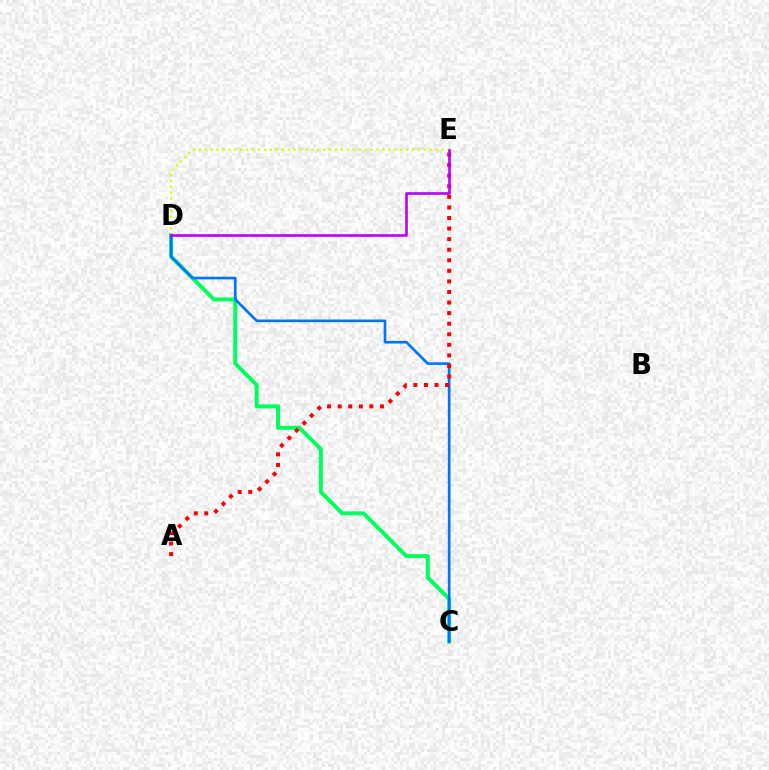{('C', 'D'): [{'color': '#00ff5c', 'line_style': 'solid', 'thickness': 2.85}, {'color': '#0074ff', 'line_style': 'solid', 'thickness': 1.91}], ('D', 'E'): [{'color': '#d1ff00', 'line_style': 'dotted', 'thickness': 1.61}, {'color': '#b900ff', 'line_style': 'solid', 'thickness': 1.89}], ('A', 'E'): [{'color': '#ff0000', 'line_style': 'dotted', 'thickness': 2.87}]}